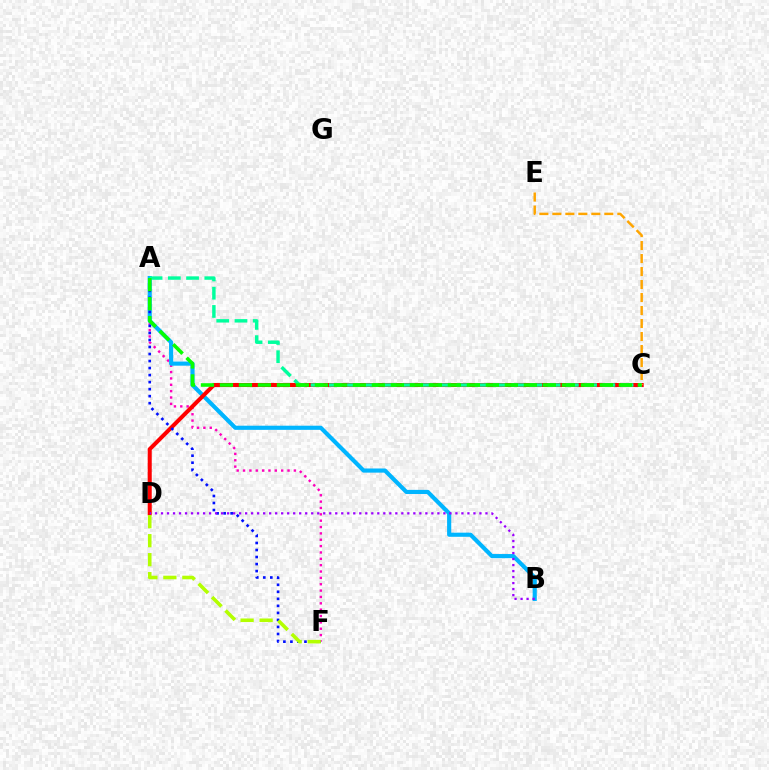{('A', 'F'): [{'color': '#ff00bd', 'line_style': 'dotted', 'thickness': 1.73}, {'color': '#0010ff', 'line_style': 'dotted', 'thickness': 1.91}], ('A', 'B'): [{'color': '#00b5ff', 'line_style': 'solid', 'thickness': 2.98}], ('C', 'D'): [{'color': '#ff0000', 'line_style': 'solid', 'thickness': 2.91}], ('A', 'C'): [{'color': '#00ff9d', 'line_style': 'dashed', 'thickness': 2.48}, {'color': '#08ff00', 'line_style': 'dashed', 'thickness': 2.58}], ('C', 'E'): [{'color': '#ffa500', 'line_style': 'dashed', 'thickness': 1.77}], ('B', 'D'): [{'color': '#9b00ff', 'line_style': 'dotted', 'thickness': 1.63}], ('D', 'F'): [{'color': '#b3ff00', 'line_style': 'dashed', 'thickness': 2.58}]}